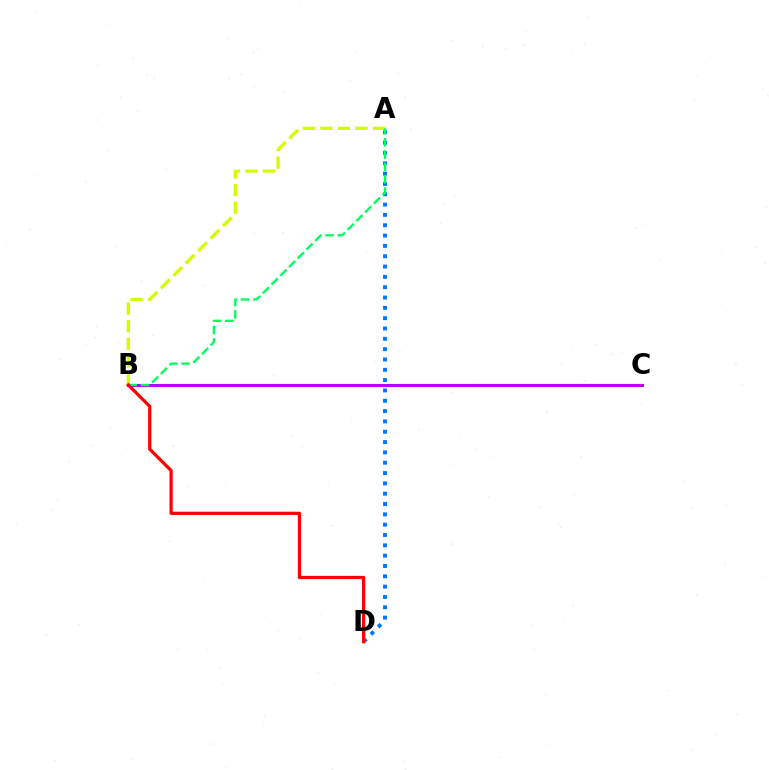{('B', 'C'): [{'color': '#b900ff', 'line_style': 'solid', 'thickness': 2.22}], ('A', 'B'): [{'color': '#d1ff00', 'line_style': 'dashed', 'thickness': 2.38}, {'color': '#00ff5c', 'line_style': 'dashed', 'thickness': 1.68}], ('A', 'D'): [{'color': '#0074ff', 'line_style': 'dotted', 'thickness': 2.81}], ('B', 'D'): [{'color': '#ff0000', 'line_style': 'solid', 'thickness': 2.33}]}